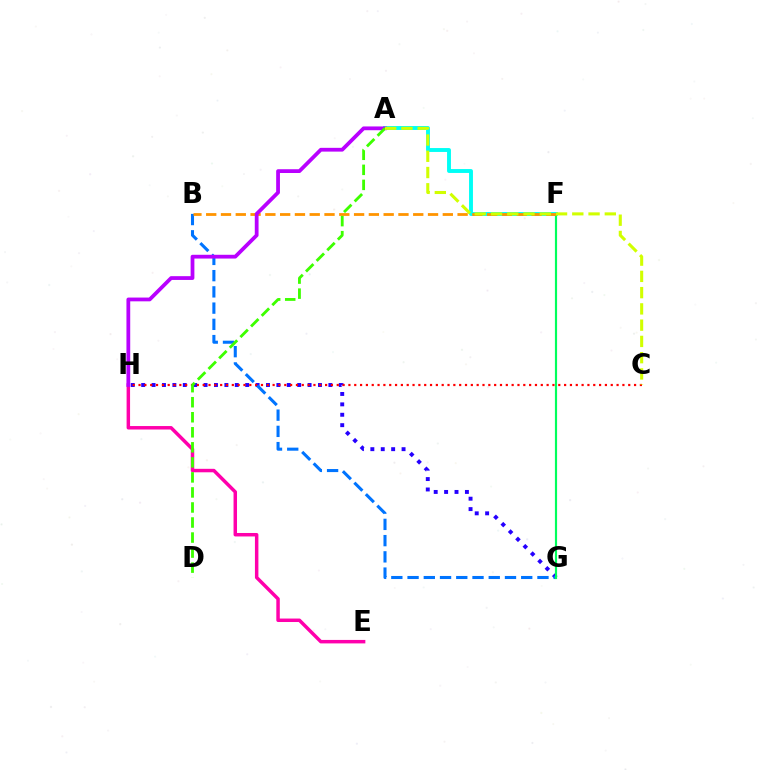{('E', 'H'): [{'color': '#ff00ac', 'line_style': 'solid', 'thickness': 2.5}], ('G', 'H'): [{'color': '#2500ff', 'line_style': 'dotted', 'thickness': 2.83}], ('C', 'H'): [{'color': '#ff0000', 'line_style': 'dotted', 'thickness': 1.58}], ('B', 'G'): [{'color': '#0074ff', 'line_style': 'dashed', 'thickness': 2.21}], ('A', 'F'): [{'color': '#00fff6', 'line_style': 'solid', 'thickness': 2.81}], ('F', 'G'): [{'color': '#00ff5c', 'line_style': 'solid', 'thickness': 1.56}], ('B', 'F'): [{'color': '#ff9400', 'line_style': 'dashed', 'thickness': 2.01}], ('A', 'H'): [{'color': '#b900ff', 'line_style': 'solid', 'thickness': 2.72}], ('A', 'D'): [{'color': '#3dff00', 'line_style': 'dashed', 'thickness': 2.04}], ('A', 'C'): [{'color': '#d1ff00', 'line_style': 'dashed', 'thickness': 2.21}]}